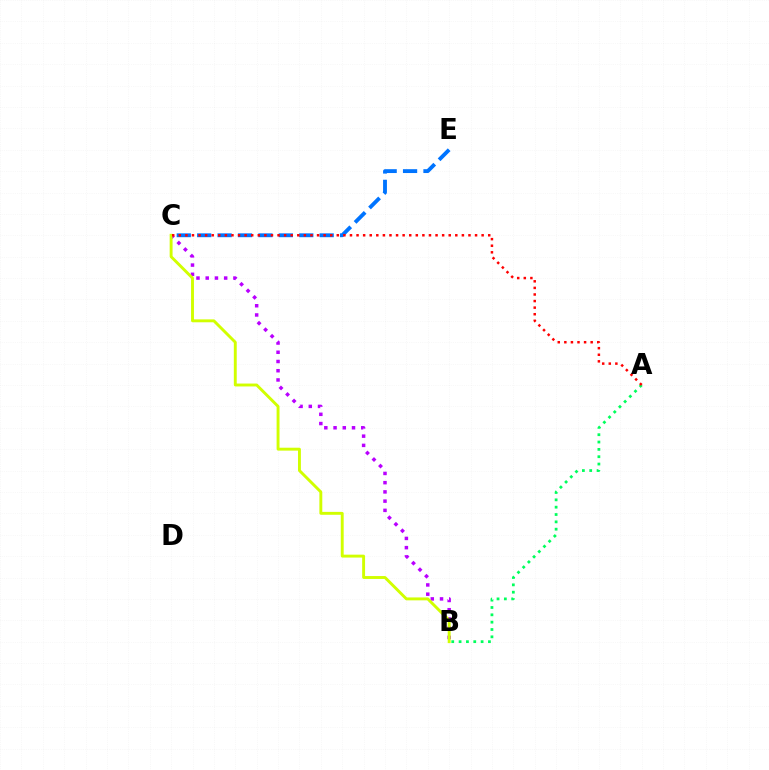{('B', 'C'): [{'color': '#b900ff', 'line_style': 'dotted', 'thickness': 2.51}, {'color': '#d1ff00', 'line_style': 'solid', 'thickness': 2.09}], ('C', 'E'): [{'color': '#0074ff', 'line_style': 'dashed', 'thickness': 2.77}], ('A', 'B'): [{'color': '#00ff5c', 'line_style': 'dotted', 'thickness': 1.99}], ('A', 'C'): [{'color': '#ff0000', 'line_style': 'dotted', 'thickness': 1.79}]}